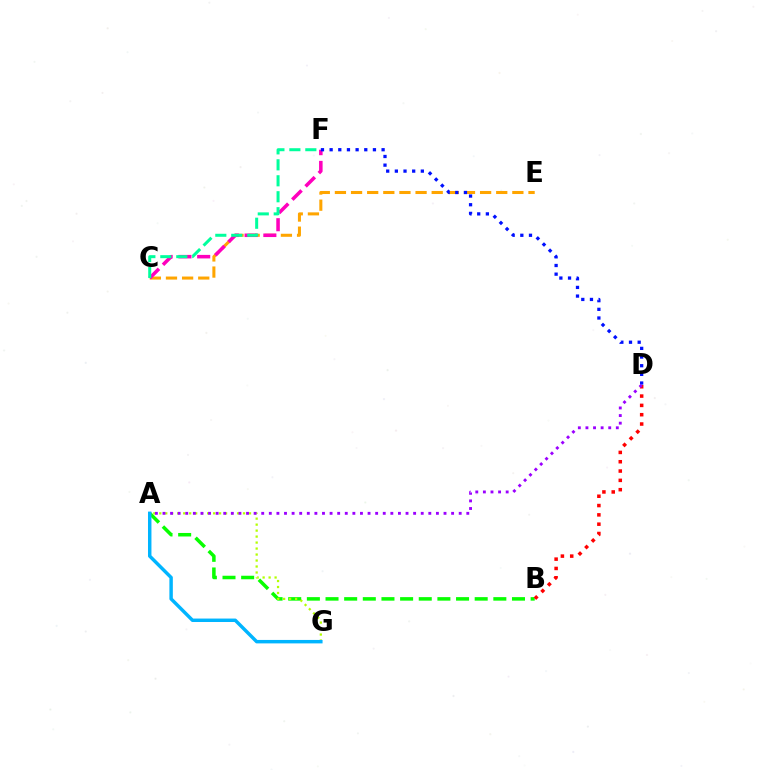{('C', 'E'): [{'color': '#ffa500', 'line_style': 'dashed', 'thickness': 2.19}], ('C', 'F'): [{'color': '#ff00bd', 'line_style': 'dashed', 'thickness': 2.55}, {'color': '#00ff9d', 'line_style': 'dashed', 'thickness': 2.17}], ('A', 'B'): [{'color': '#08ff00', 'line_style': 'dashed', 'thickness': 2.53}], ('A', 'G'): [{'color': '#b3ff00', 'line_style': 'dotted', 'thickness': 1.63}, {'color': '#00b5ff', 'line_style': 'solid', 'thickness': 2.48}], ('D', 'F'): [{'color': '#0010ff', 'line_style': 'dotted', 'thickness': 2.35}], ('B', 'D'): [{'color': '#ff0000', 'line_style': 'dotted', 'thickness': 2.53}], ('A', 'D'): [{'color': '#9b00ff', 'line_style': 'dotted', 'thickness': 2.06}]}